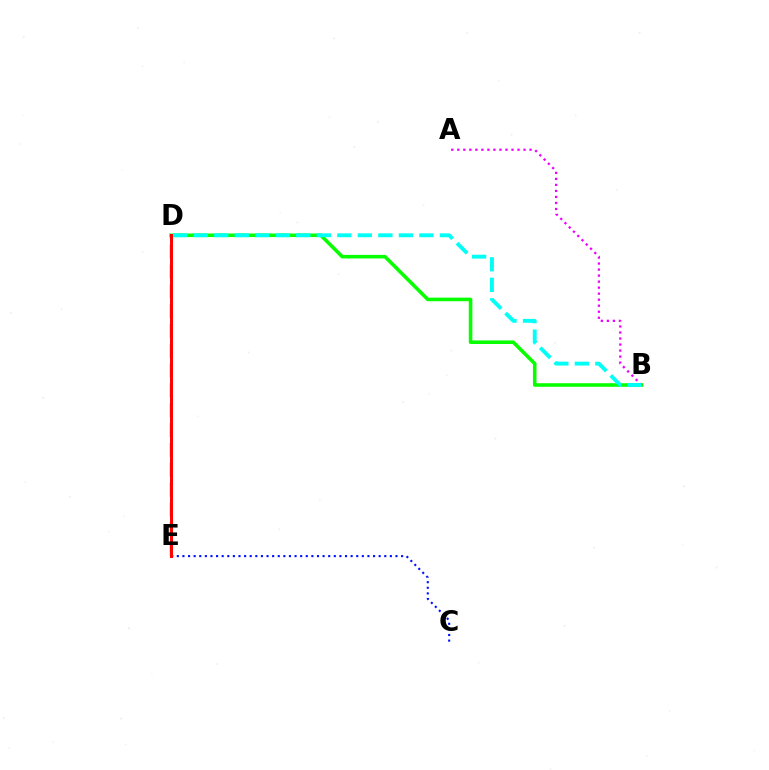{('D', 'E'): [{'color': '#fcf500', 'line_style': 'dashed', 'thickness': 2.69}, {'color': '#ff0000', 'line_style': 'solid', 'thickness': 2.15}], ('B', 'D'): [{'color': '#08ff00', 'line_style': 'solid', 'thickness': 2.57}, {'color': '#00fff6', 'line_style': 'dashed', 'thickness': 2.79}], ('A', 'B'): [{'color': '#ee00ff', 'line_style': 'dotted', 'thickness': 1.64}], ('C', 'E'): [{'color': '#0010ff', 'line_style': 'dotted', 'thickness': 1.52}]}